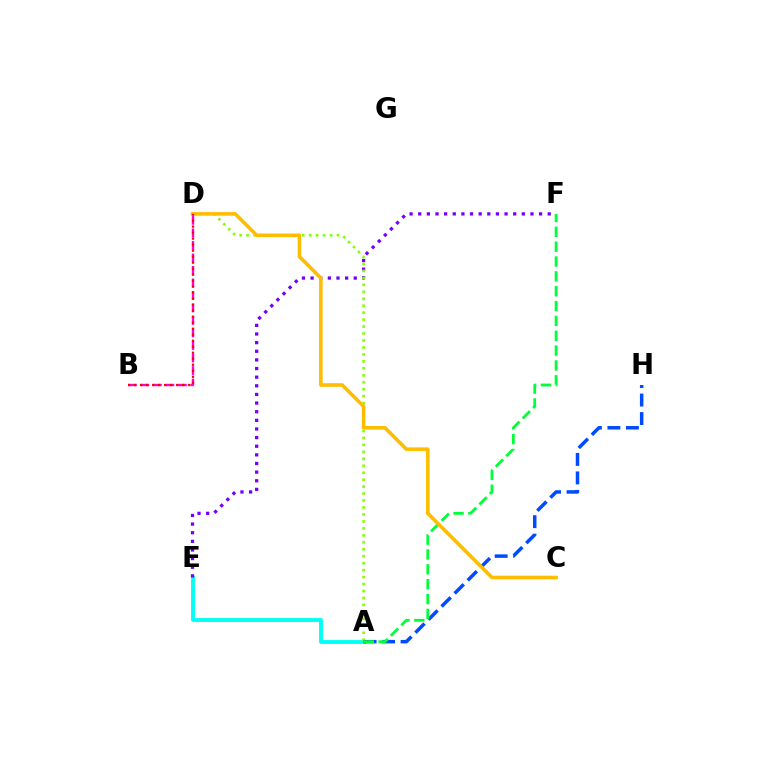{('A', 'E'): [{'color': '#00fff6', 'line_style': 'solid', 'thickness': 2.77}], ('E', 'F'): [{'color': '#7200ff', 'line_style': 'dotted', 'thickness': 2.35}], ('A', 'D'): [{'color': '#84ff00', 'line_style': 'dotted', 'thickness': 1.89}], ('A', 'H'): [{'color': '#004bff', 'line_style': 'dashed', 'thickness': 2.51}], ('A', 'F'): [{'color': '#00ff39', 'line_style': 'dashed', 'thickness': 2.02}], ('B', 'D'): [{'color': '#ff00cf', 'line_style': 'dashed', 'thickness': 1.7}, {'color': '#ff0000', 'line_style': 'dotted', 'thickness': 1.63}], ('C', 'D'): [{'color': '#ffbd00', 'line_style': 'solid', 'thickness': 2.57}]}